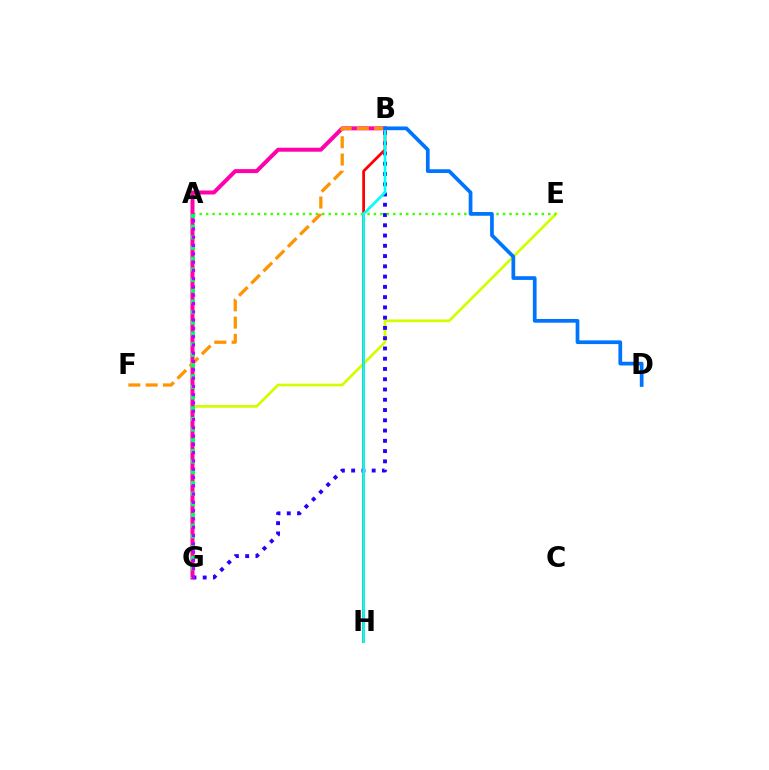{('E', 'G'): [{'color': '#d1ff00', 'line_style': 'solid', 'thickness': 1.95}], ('B', 'G'): [{'color': '#2500ff', 'line_style': 'dotted', 'thickness': 2.79}, {'color': '#ff00ac', 'line_style': 'solid', 'thickness': 2.87}], ('B', 'H'): [{'color': '#ff0000', 'line_style': 'solid', 'thickness': 1.98}, {'color': '#00fff6', 'line_style': 'solid', 'thickness': 1.91}], ('A', 'E'): [{'color': '#3dff00', 'line_style': 'dotted', 'thickness': 1.75}], ('B', 'F'): [{'color': '#ff9400', 'line_style': 'dashed', 'thickness': 2.35}], ('A', 'G'): [{'color': '#00ff5c', 'line_style': 'dotted', 'thickness': 2.9}, {'color': '#b900ff', 'line_style': 'dotted', 'thickness': 2.25}], ('B', 'D'): [{'color': '#0074ff', 'line_style': 'solid', 'thickness': 2.68}]}